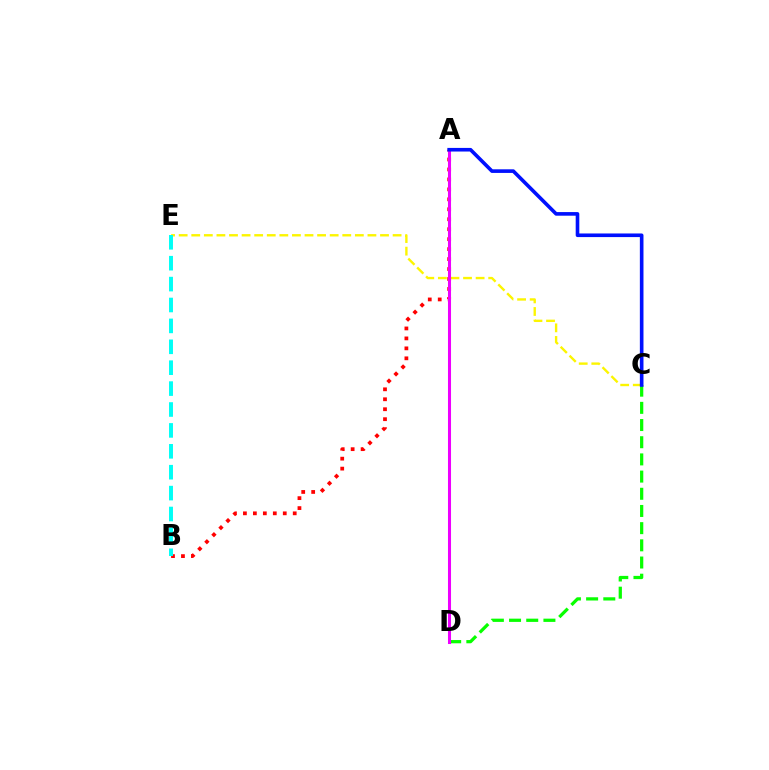{('C', 'D'): [{'color': '#08ff00', 'line_style': 'dashed', 'thickness': 2.33}], ('C', 'E'): [{'color': '#fcf500', 'line_style': 'dashed', 'thickness': 1.71}], ('A', 'B'): [{'color': '#ff0000', 'line_style': 'dotted', 'thickness': 2.71}], ('B', 'E'): [{'color': '#00fff6', 'line_style': 'dashed', 'thickness': 2.84}], ('A', 'D'): [{'color': '#ee00ff', 'line_style': 'solid', 'thickness': 2.2}], ('A', 'C'): [{'color': '#0010ff', 'line_style': 'solid', 'thickness': 2.61}]}